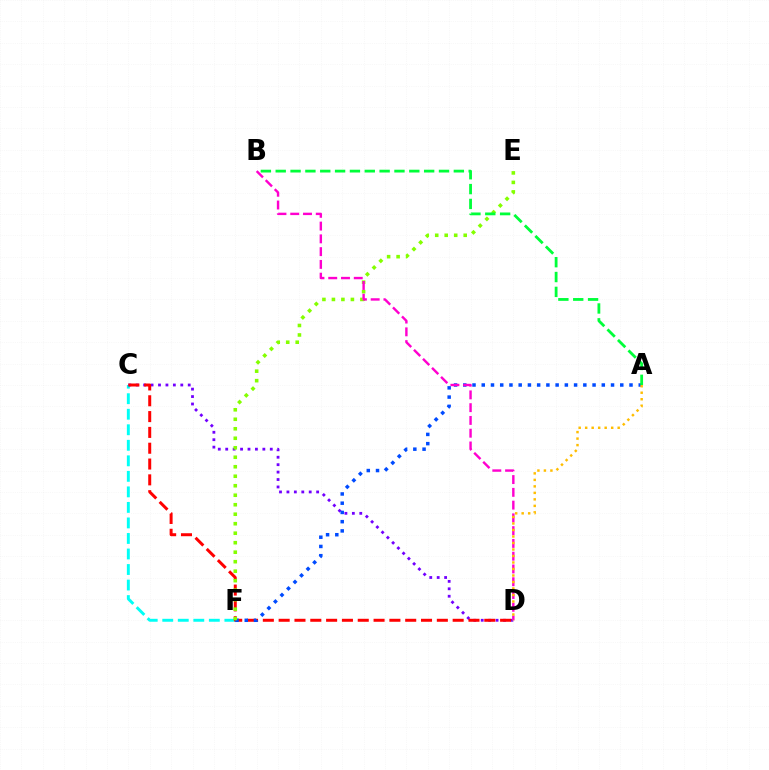{('C', 'F'): [{'color': '#00fff6', 'line_style': 'dashed', 'thickness': 2.11}], ('C', 'D'): [{'color': '#7200ff', 'line_style': 'dotted', 'thickness': 2.02}, {'color': '#ff0000', 'line_style': 'dashed', 'thickness': 2.15}], ('A', 'F'): [{'color': '#004bff', 'line_style': 'dotted', 'thickness': 2.51}], ('E', 'F'): [{'color': '#84ff00', 'line_style': 'dotted', 'thickness': 2.58}], ('B', 'D'): [{'color': '#ff00cf', 'line_style': 'dashed', 'thickness': 1.73}], ('A', 'D'): [{'color': '#ffbd00', 'line_style': 'dotted', 'thickness': 1.77}], ('A', 'B'): [{'color': '#00ff39', 'line_style': 'dashed', 'thickness': 2.02}]}